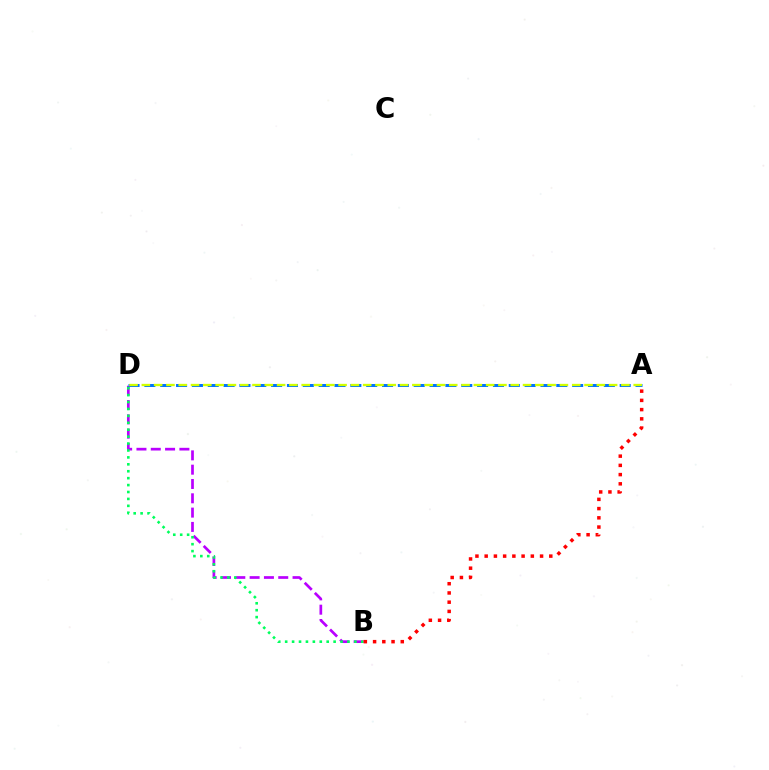{('B', 'D'): [{'color': '#b900ff', 'line_style': 'dashed', 'thickness': 1.94}, {'color': '#00ff5c', 'line_style': 'dotted', 'thickness': 1.88}], ('A', 'B'): [{'color': '#ff0000', 'line_style': 'dotted', 'thickness': 2.51}], ('A', 'D'): [{'color': '#0074ff', 'line_style': 'dashed', 'thickness': 2.15}, {'color': '#d1ff00', 'line_style': 'dashed', 'thickness': 1.67}]}